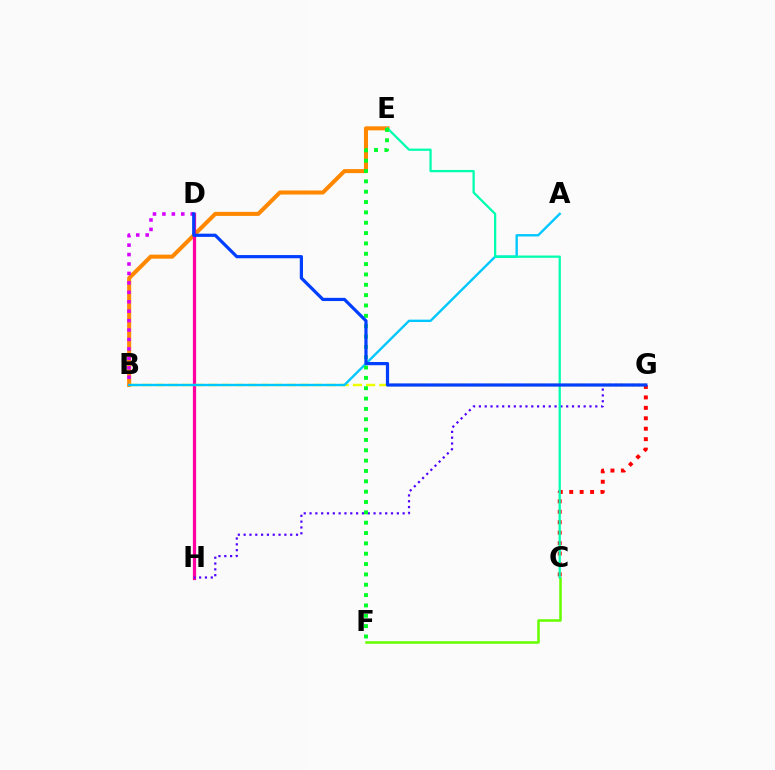{('B', 'E'): [{'color': '#ff8800', 'line_style': 'solid', 'thickness': 2.91}], ('D', 'H'): [{'color': '#ff00a0', 'line_style': 'solid', 'thickness': 2.32}], ('B', 'G'): [{'color': '#eeff00', 'line_style': 'dashed', 'thickness': 1.79}], ('A', 'B'): [{'color': '#00c7ff', 'line_style': 'solid', 'thickness': 1.71}], ('C', 'G'): [{'color': '#ff0000', 'line_style': 'dotted', 'thickness': 2.84}], ('C', 'F'): [{'color': '#66ff00', 'line_style': 'solid', 'thickness': 1.83}], ('G', 'H'): [{'color': '#4f00ff', 'line_style': 'dotted', 'thickness': 1.58}], ('B', 'D'): [{'color': '#d600ff', 'line_style': 'dotted', 'thickness': 2.56}], ('C', 'E'): [{'color': '#00ffaf', 'line_style': 'solid', 'thickness': 1.64}], ('E', 'F'): [{'color': '#00ff27', 'line_style': 'dotted', 'thickness': 2.81}], ('D', 'G'): [{'color': '#003fff', 'line_style': 'solid', 'thickness': 2.31}]}